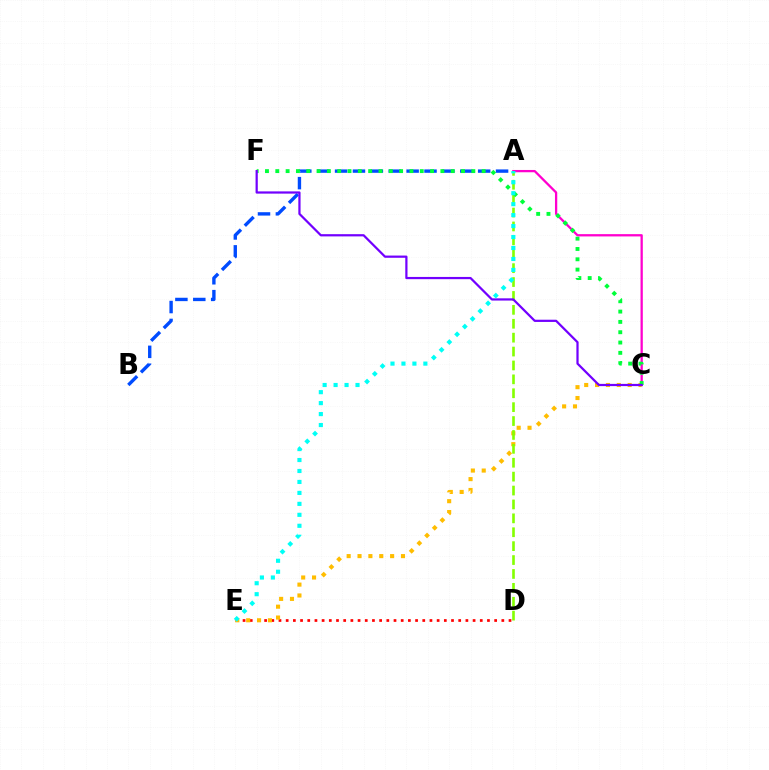{('D', 'E'): [{'color': '#ff0000', 'line_style': 'dotted', 'thickness': 1.95}], ('A', 'C'): [{'color': '#ff00cf', 'line_style': 'solid', 'thickness': 1.65}], ('C', 'E'): [{'color': '#ffbd00', 'line_style': 'dotted', 'thickness': 2.95}], ('A', 'D'): [{'color': '#84ff00', 'line_style': 'dashed', 'thickness': 1.89}], ('A', 'B'): [{'color': '#004bff', 'line_style': 'dashed', 'thickness': 2.43}], ('C', 'F'): [{'color': '#00ff39', 'line_style': 'dotted', 'thickness': 2.8}, {'color': '#7200ff', 'line_style': 'solid', 'thickness': 1.6}], ('A', 'E'): [{'color': '#00fff6', 'line_style': 'dotted', 'thickness': 2.98}]}